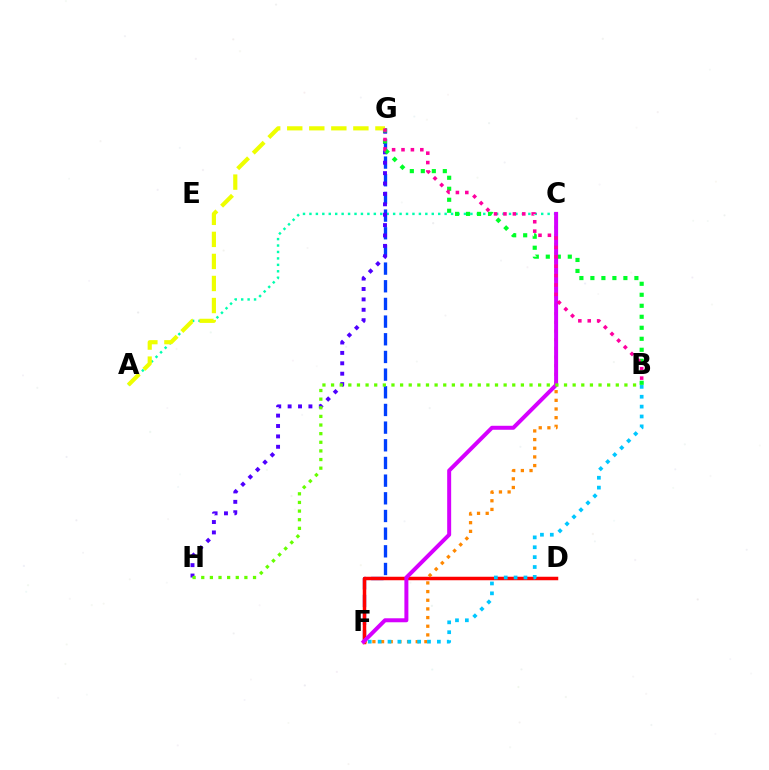{('A', 'C'): [{'color': '#00ffaf', 'line_style': 'dotted', 'thickness': 1.75}], ('F', 'G'): [{'color': '#003fff', 'line_style': 'dashed', 'thickness': 2.4}], ('D', 'F'): [{'color': '#ff0000', 'line_style': 'solid', 'thickness': 2.51}], ('G', 'H'): [{'color': '#4f00ff', 'line_style': 'dotted', 'thickness': 2.82}], ('C', 'F'): [{'color': '#ff8800', 'line_style': 'dotted', 'thickness': 2.35}, {'color': '#d600ff', 'line_style': 'solid', 'thickness': 2.87}], ('B', 'G'): [{'color': '#00ff27', 'line_style': 'dotted', 'thickness': 2.99}, {'color': '#ff00a0', 'line_style': 'dotted', 'thickness': 2.56}], ('A', 'G'): [{'color': '#eeff00', 'line_style': 'dashed', 'thickness': 2.99}], ('B', 'F'): [{'color': '#00c7ff', 'line_style': 'dotted', 'thickness': 2.68}], ('B', 'H'): [{'color': '#66ff00', 'line_style': 'dotted', 'thickness': 2.34}]}